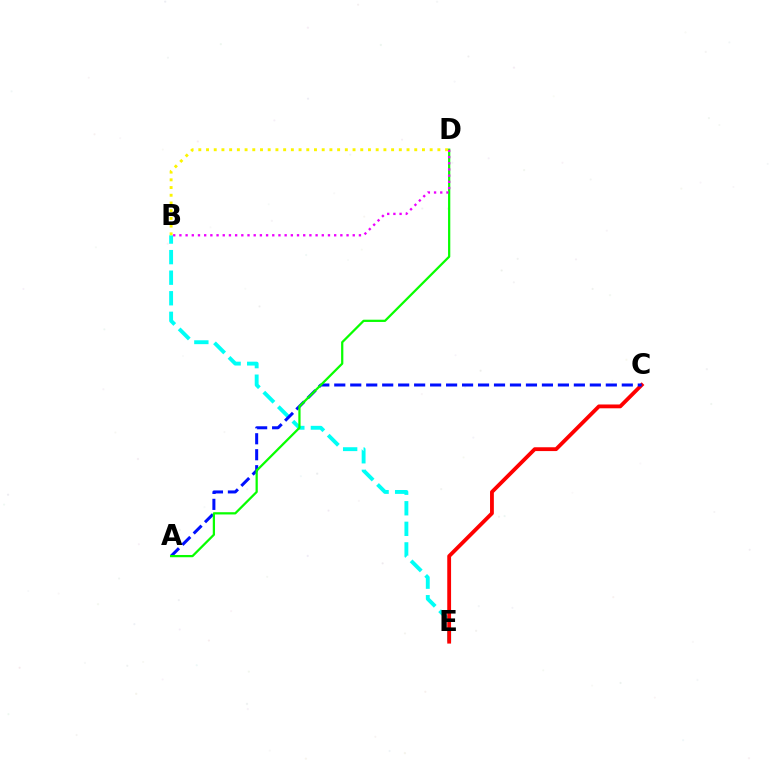{('B', 'E'): [{'color': '#00fff6', 'line_style': 'dashed', 'thickness': 2.79}], ('C', 'E'): [{'color': '#ff0000', 'line_style': 'solid', 'thickness': 2.75}], ('A', 'C'): [{'color': '#0010ff', 'line_style': 'dashed', 'thickness': 2.17}], ('A', 'D'): [{'color': '#08ff00', 'line_style': 'solid', 'thickness': 1.61}], ('B', 'D'): [{'color': '#ee00ff', 'line_style': 'dotted', 'thickness': 1.68}, {'color': '#fcf500', 'line_style': 'dotted', 'thickness': 2.1}]}